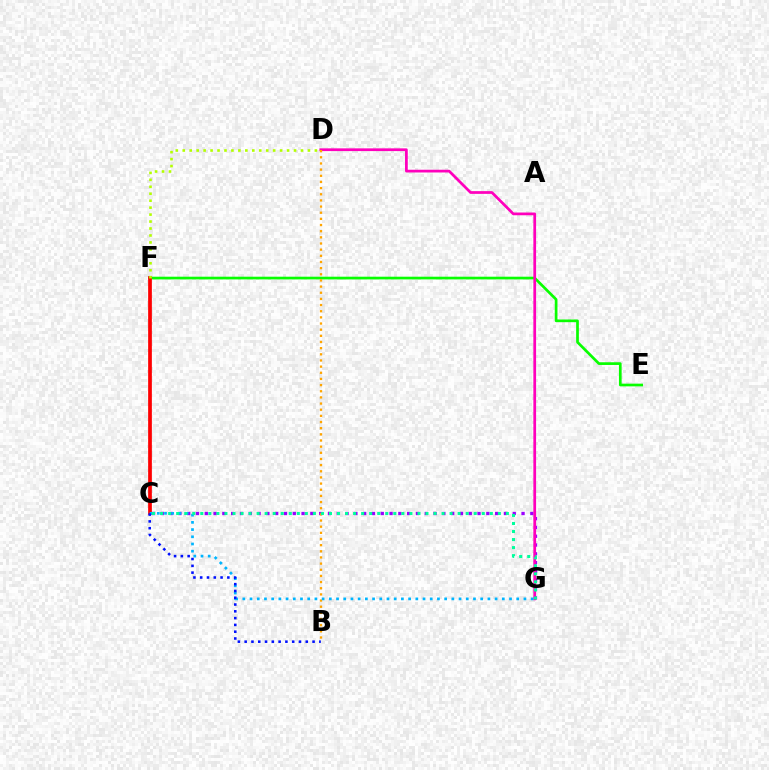{('E', 'F'): [{'color': '#08ff00', 'line_style': 'solid', 'thickness': 1.94}], ('C', 'G'): [{'color': '#9b00ff', 'line_style': 'dotted', 'thickness': 2.39}, {'color': '#00b5ff', 'line_style': 'dotted', 'thickness': 1.96}, {'color': '#00ff9d', 'line_style': 'dotted', 'thickness': 2.18}], ('C', 'F'): [{'color': '#ff0000', 'line_style': 'solid', 'thickness': 2.68}], ('D', 'G'): [{'color': '#ff00bd', 'line_style': 'solid', 'thickness': 1.97}], ('B', 'D'): [{'color': '#ffa500', 'line_style': 'dotted', 'thickness': 1.67}], ('B', 'C'): [{'color': '#0010ff', 'line_style': 'dotted', 'thickness': 1.84}], ('D', 'F'): [{'color': '#b3ff00', 'line_style': 'dotted', 'thickness': 1.89}]}